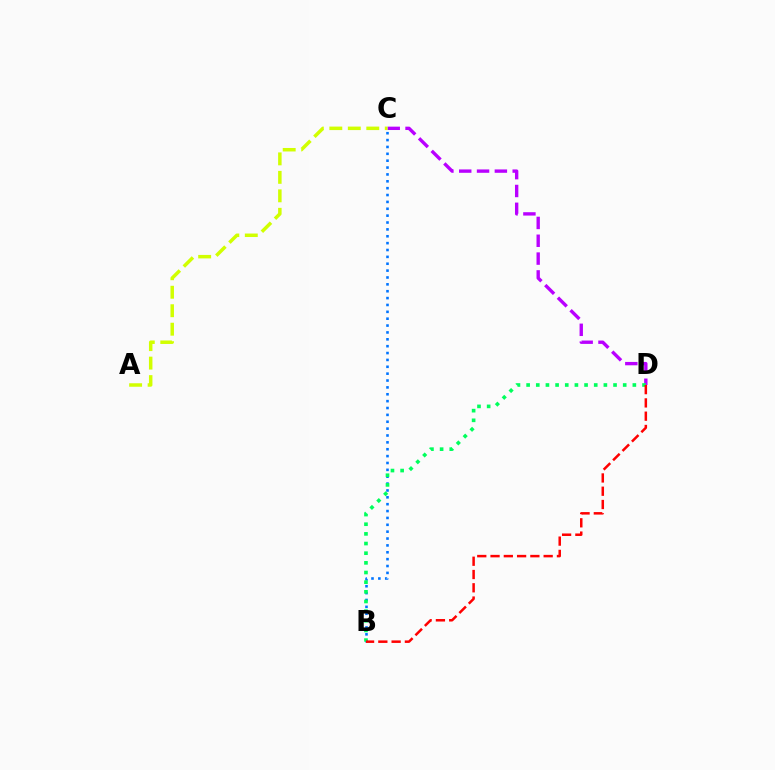{('B', 'C'): [{'color': '#0074ff', 'line_style': 'dotted', 'thickness': 1.87}], ('C', 'D'): [{'color': '#b900ff', 'line_style': 'dashed', 'thickness': 2.42}], ('B', 'D'): [{'color': '#00ff5c', 'line_style': 'dotted', 'thickness': 2.62}, {'color': '#ff0000', 'line_style': 'dashed', 'thickness': 1.8}], ('A', 'C'): [{'color': '#d1ff00', 'line_style': 'dashed', 'thickness': 2.51}]}